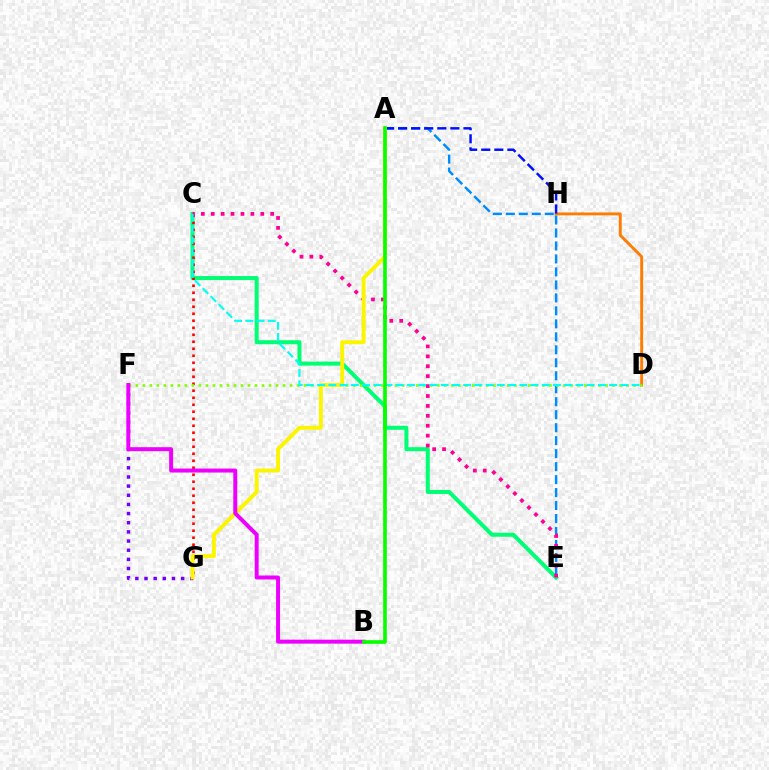{('C', 'E'): [{'color': '#00ff74', 'line_style': 'solid', 'thickness': 2.89}, {'color': '#ff0094', 'line_style': 'dotted', 'thickness': 2.69}], ('C', 'G'): [{'color': '#ff0000', 'line_style': 'dotted', 'thickness': 1.9}], ('D', 'H'): [{'color': '#ff7c00', 'line_style': 'solid', 'thickness': 2.08}], ('A', 'E'): [{'color': '#008cff', 'line_style': 'dashed', 'thickness': 1.76}], ('A', 'H'): [{'color': '#0010ff', 'line_style': 'dashed', 'thickness': 1.77}], ('F', 'G'): [{'color': '#7200ff', 'line_style': 'dotted', 'thickness': 2.49}], ('D', 'F'): [{'color': '#84ff00', 'line_style': 'dotted', 'thickness': 1.9}], ('A', 'G'): [{'color': '#fcf500', 'line_style': 'solid', 'thickness': 2.82}], ('B', 'F'): [{'color': '#ee00ff', 'line_style': 'solid', 'thickness': 2.86}], ('C', 'D'): [{'color': '#00fff6', 'line_style': 'dashed', 'thickness': 1.53}], ('A', 'B'): [{'color': '#08ff00', 'line_style': 'solid', 'thickness': 2.63}]}